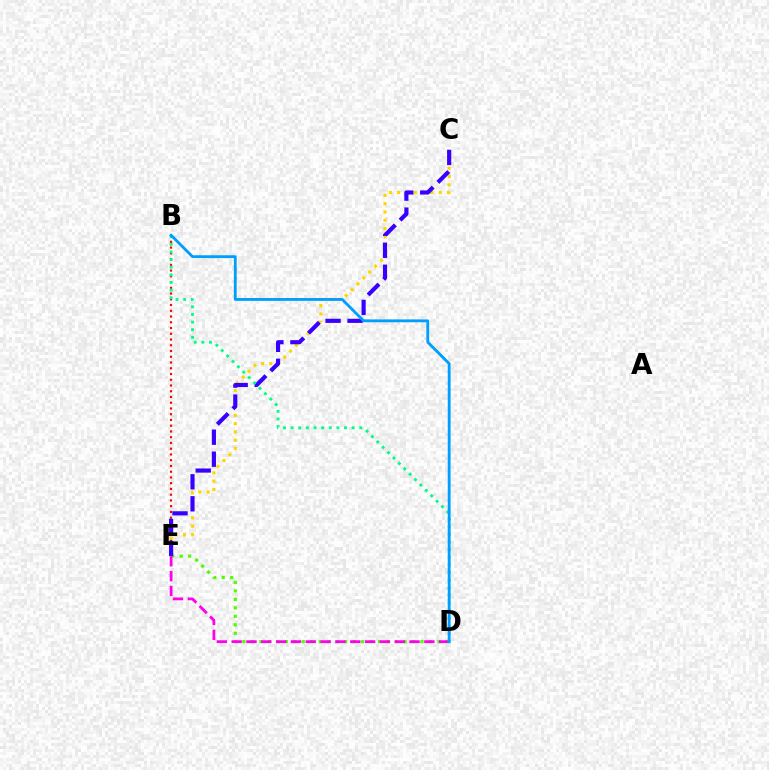{('B', 'E'): [{'color': '#ff0000', 'line_style': 'dotted', 'thickness': 1.56}], ('C', 'E'): [{'color': '#ffd500', 'line_style': 'dotted', 'thickness': 2.25}, {'color': '#3700ff', 'line_style': 'dashed', 'thickness': 2.99}], ('D', 'E'): [{'color': '#4fff00', 'line_style': 'dotted', 'thickness': 2.3}, {'color': '#ff00ed', 'line_style': 'dashed', 'thickness': 2.01}], ('B', 'D'): [{'color': '#00ff86', 'line_style': 'dotted', 'thickness': 2.07}, {'color': '#009eff', 'line_style': 'solid', 'thickness': 2.04}]}